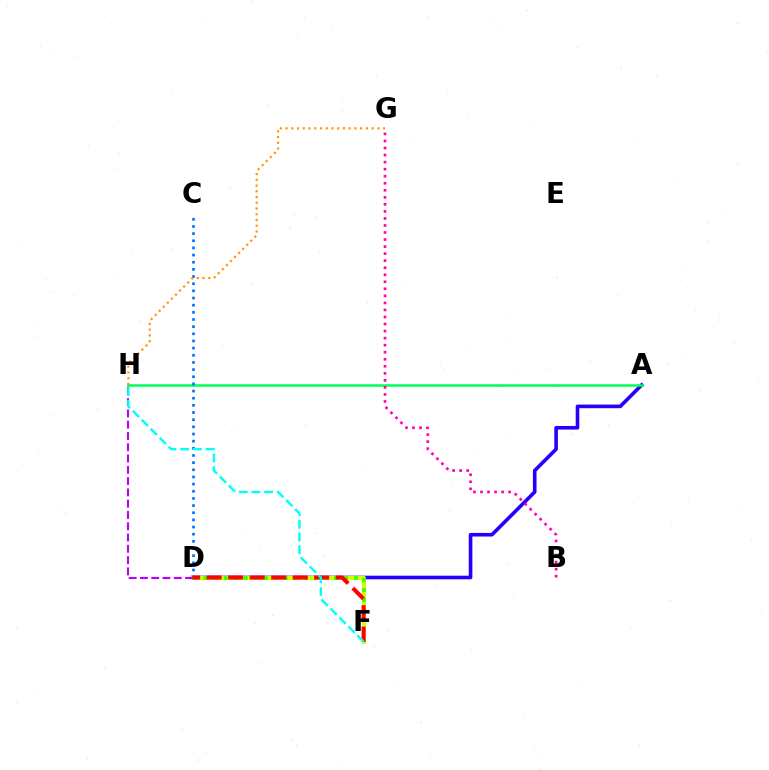{('A', 'D'): [{'color': '#2500ff', 'line_style': 'solid', 'thickness': 2.61}], ('D', 'F'): [{'color': '#d1ff00', 'line_style': 'solid', 'thickness': 2.87}, {'color': '#3dff00', 'line_style': 'dotted', 'thickness': 2.72}, {'color': '#ff0000', 'line_style': 'dashed', 'thickness': 2.92}], ('D', 'H'): [{'color': '#b900ff', 'line_style': 'dashed', 'thickness': 1.53}], ('A', 'H'): [{'color': '#00ff5c', 'line_style': 'solid', 'thickness': 1.85}], ('C', 'D'): [{'color': '#0074ff', 'line_style': 'dotted', 'thickness': 1.94}], ('F', 'H'): [{'color': '#00fff6', 'line_style': 'dashed', 'thickness': 1.72}], ('B', 'G'): [{'color': '#ff00ac', 'line_style': 'dotted', 'thickness': 1.91}], ('G', 'H'): [{'color': '#ff9400', 'line_style': 'dotted', 'thickness': 1.56}]}